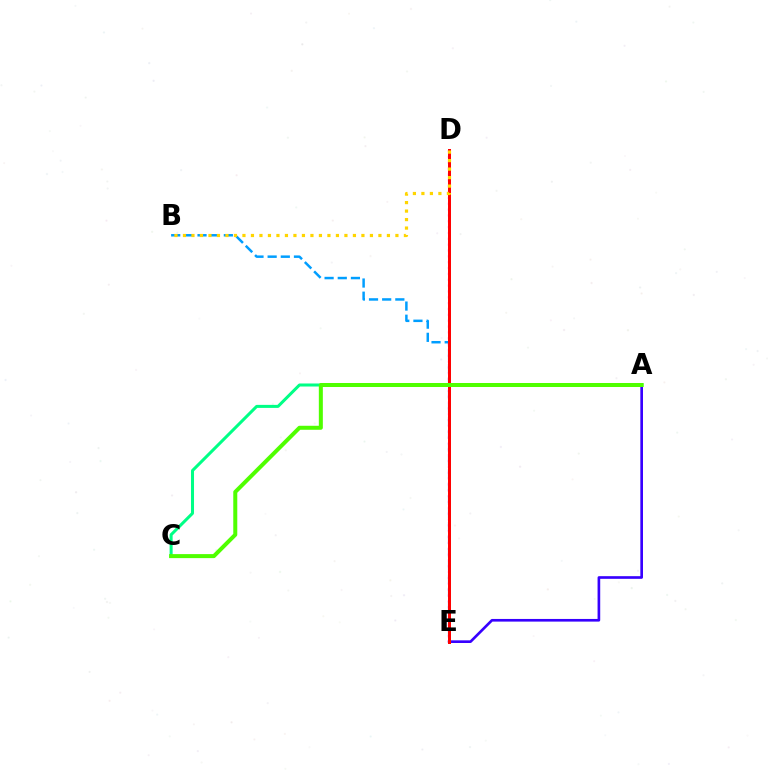{('B', 'E'): [{'color': '#009eff', 'line_style': 'dashed', 'thickness': 1.79}], ('D', 'E'): [{'color': '#ff00ed', 'line_style': 'dotted', 'thickness': 1.59}, {'color': '#ff0000', 'line_style': 'solid', 'thickness': 2.15}], ('A', 'C'): [{'color': '#00ff86', 'line_style': 'solid', 'thickness': 2.18}, {'color': '#4fff00', 'line_style': 'solid', 'thickness': 2.89}], ('A', 'E'): [{'color': '#3700ff', 'line_style': 'solid', 'thickness': 1.91}], ('B', 'D'): [{'color': '#ffd500', 'line_style': 'dotted', 'thickness': 2.31}]}